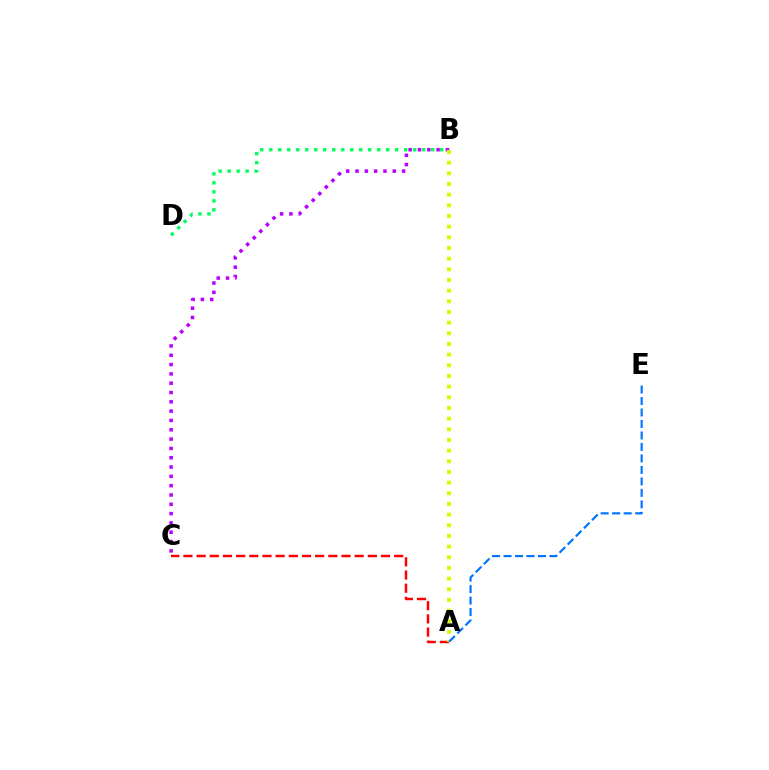{('B', 'C'): [{'color': '#b900ff', 'line_style': 'dotted', 'thickness': 2.53}], ('A', 'C'): [{'color': '#ff0000', 'line_style': 'dashed', 'thickness': 1.79}], ('A', 'B'): [{'color': '#d1ff00', 'line_style': 'dotted', 'thickness': 2.9}], ('B', 'D'): [{'color': '#00ff5c', 'line_style': 'dotted', 'thickness': 2.44}], ('A', 'E'): [{'color': '#0074ff', 'line_style': 'dashed', 'thickness': 1.56}]}